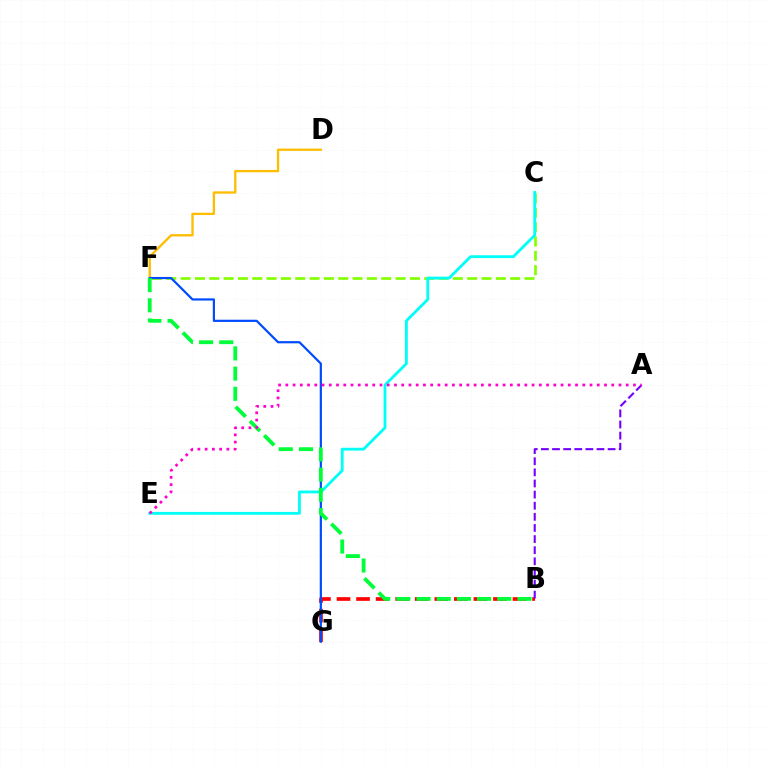{('B', 'G'): [{'color': '#ff0000', 'line_style': 'dashed', 'thickness': 2.66}], ('C', 'F'): [{'color': '#84ff00', 'line_style': 'dashed', 'thickness': 1.95}], ('D', 'F'): [{'color': '#ffbd00', 'line_style': 'solid', 'thickness': 1.66}], ('F', 'G'): [{'color': '#004bff', 'line_style': 'solid', 'thickness': 1.59}], ('A', 'B'): [{'color': '#7200ff', 'line_style': 'dashed', 'thickness': 1.51}], ('C', 'E'): [{'color': '#00fff6', 'line_style': 'solid', 'thickness': 2.03}], ('B', 'F'): [{'color': '#00ff39', 'line_style': 'dashed', 'thickness': 2.74}], ('A', 'E'): [{'color': '#ff00cf', 'line_style': 'dotted', 'thickness': 1.97}]}